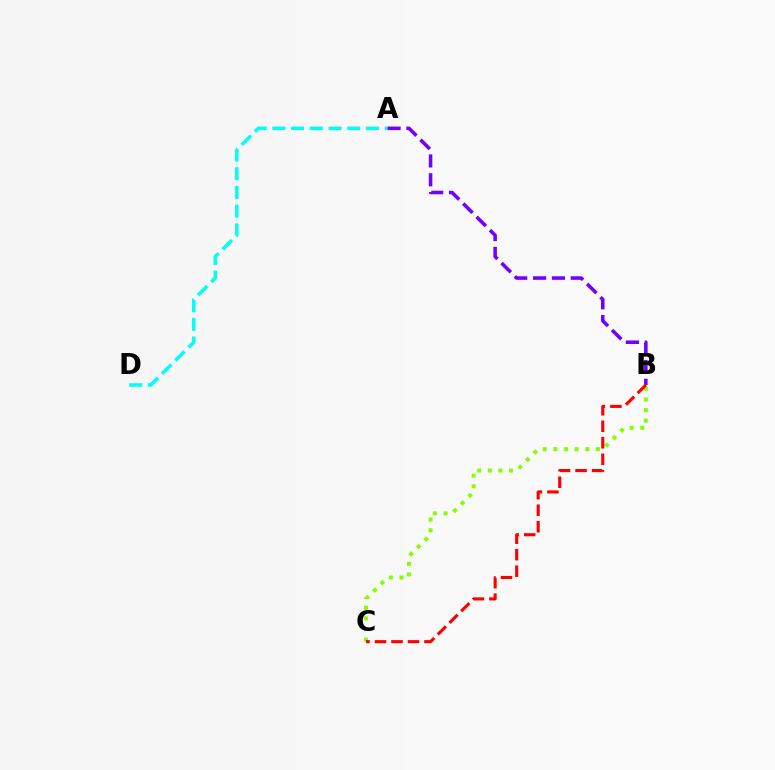{('A', 'D'): [{'color': '#00fff6', 'line_style': 'dashed', 'thickness': 2.54}], ('B', 'C'): [{'color': '#84ff00', 'line_style': 'dotted', 'thickness': 2.89}, {'color': '#ff0000', 'line_style': 'dashed', 'thickness': 2.24}], ('A', 'B'): [{'color': '#7200ff', 'line_style': 'dashed', 'thickness': 2.56}]}